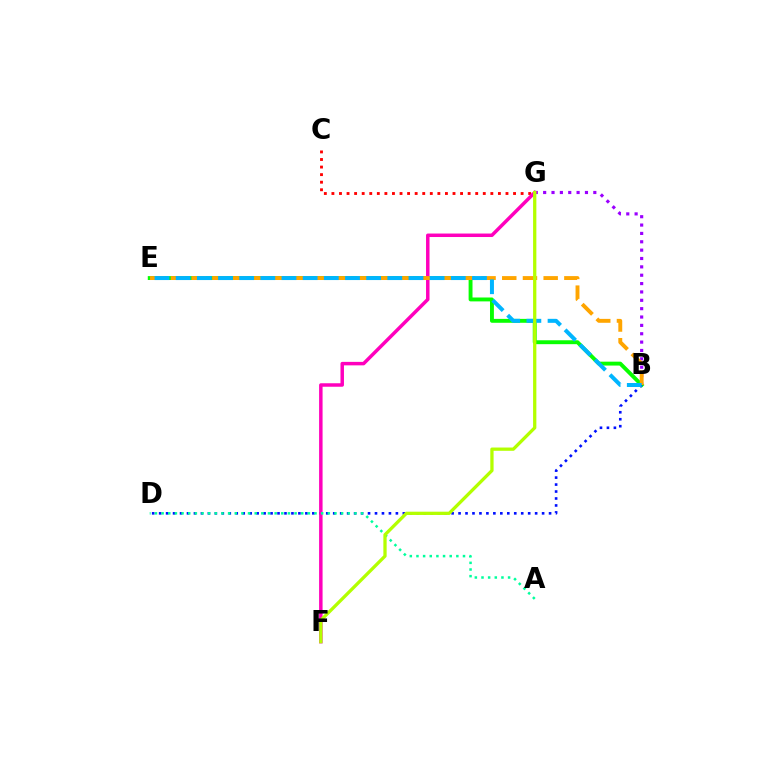{('B', 'E'): [{'color': '#08ff00', 'line_style': 'solid', 'thickness': 2.81}, {'color': '#ffa500', 'line_style': 'dashed', 'thickness': 2.81}, {'color': '#00b5ff', 'line_style': 'dashed', 'thickness': 2.88}], ('C', 'G'): [{'color': '#ff0000', 'line_style': 'dotted', 'thickness': 2.06}], ('B', 'G'): [{'color': '#9b00ff', 'line_style': 'dotted', 'thickness': 2.27}], ('B', 'D'): [{'color': '#0010ff', 'line_style': 'dotted', 'thickness': 1.89}], ('F', 'G'): [{'color': '#ff00bd', 'line_style': 'solid', 'thickness': 2.51}, {'color': '#b3ff00', 'line_style': 'solid', 'thickness': 2.36}], ('A', 'D'): [{'color': '#00ff9d', 'line_style': 'dotted', 'thickness': 1.81}]}